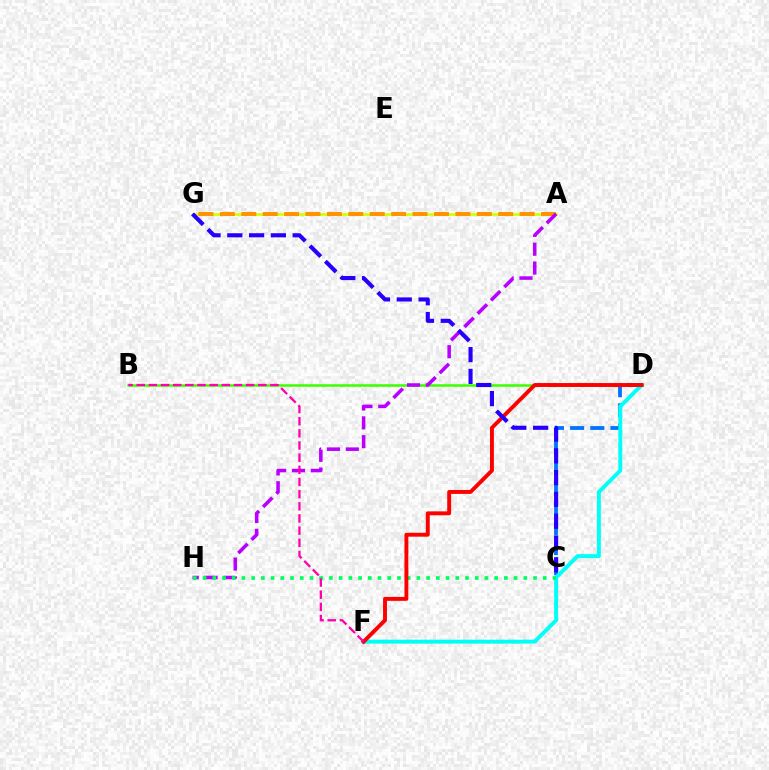{('A', 'G'): [{'color': '#d1ff00', 'line_style': 'solid', 'thickness': 1.94}, {'color': '#ff9400', 'line_style': 'dashed', 'thickness': 2.91}], ('B', 'D'): [{'color': '#3dff00', 'line_style': 'solid', 'thickness': 1.81}], ('C', 'D'): [{'color': '#0074ff', 'line_style': 'dashed', 'thickness': 2.74}], ('D', 'F'): [{'color': '#00fff6', 'line_style': 'solid', 'thickness': 2.83}, {'color': '#ff0000', 'line_style': 'solid', 'thickness': 2.81}], ('A', 'H'): [{'color': '#b900ff', 'line_style': 'dashed', 'thickness': 2.55}], ('C', 'H'): [{'color': '#00ff5c', 'line_style': 'dotted', 'thickness': 2.64}], ('C', 'G'): [{'color': '#2500ff', 'line_style': 'dashed', 'thickness': 2.96}], ('B', 'F'): [{'color': '#ff00ac', 'line_style': 'dashed', 'thickness': 1.65}]}